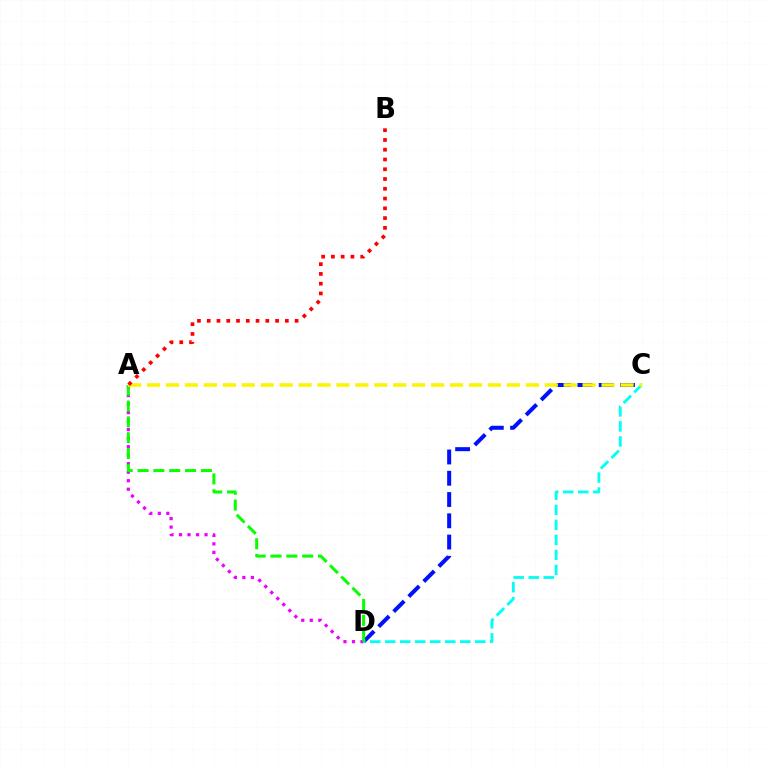{('A', 'D'): [{'color': '#ee00ff', 'line_style': 'dotted', 'thickness': 2.31}, {'color': '#08ff00', 'line_style': 'dashed', 'thickness': 2.15}], ('C', 'D'): [{'color': '#0010ff', 'line_style': 'dashed', 'thickness': 2.89}, {'color': '#00fff6', 'line_style': 'dashed', 'thickness': 2.04}], ('A', 'C'): [{'color': '#fcf500', 'line_style': 'dashed', 'thickness': 2.57}], ('A', 'B'): [{'color': '#ff0000', 'line_style': 'dotted', 'thickness': 2.65}]}